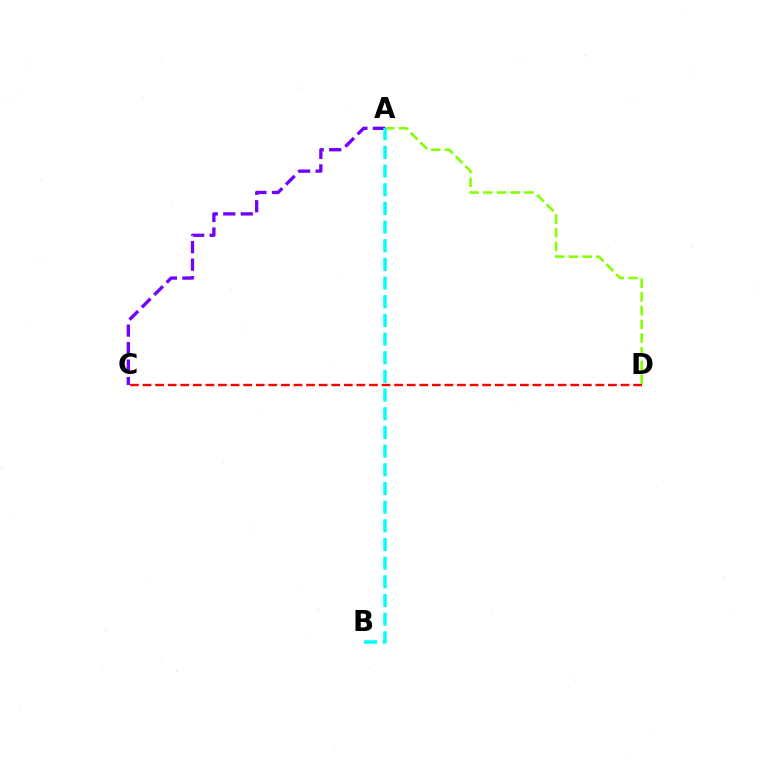{('C', 'D'): [{'color': '#ff0000', 'line_style': 'dashed', 'thickness': 1.71}], ('A', 'D'): [{'color': '#84ff00', 'line_style': 'dashed', 'thickness': 1.86}], ('A', 'C'): [{'color': '#7200ff', 'line_style': 'dashed', 'thickness': 2.38}], ('A', 'B'): [{'color': '#00fff6', 'line_style': 'dashed', 'thickness': 2.54}]}